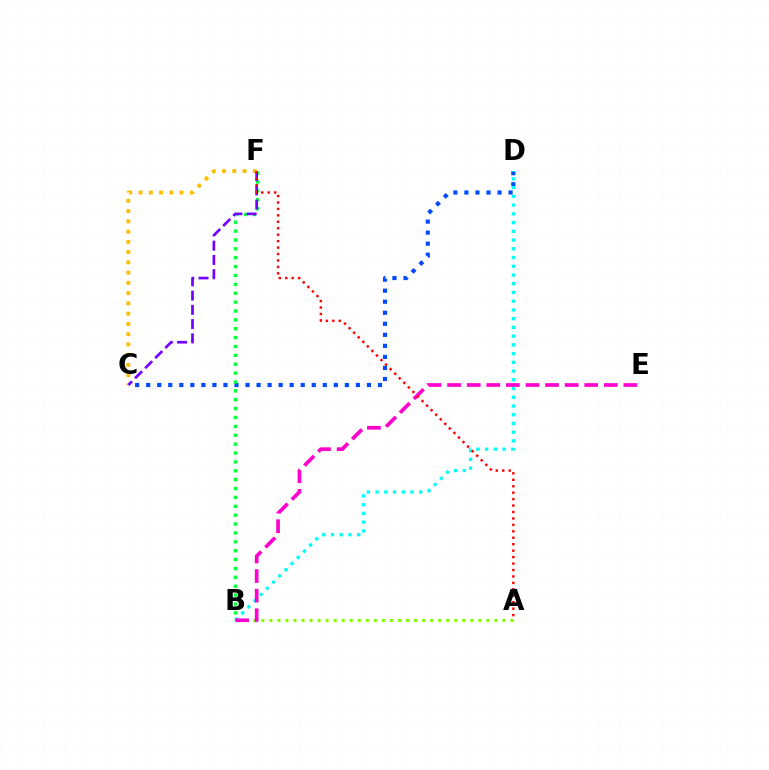{('C', 'D'): [{'color': '#004bff', 'line_style': 'dotted', 'thickness': 3.0}], ('B', 'F'): [{'color': '#00ff39', 'line_style': 'dotted', 'thickness': 2.41}], ('A', 'B'): [{'color': '#84ff00', 'line_style': 'dotted', 'thickness': 2.18}], ('B', 'D'): [{'color': '#00fff6', 'line_style': 'dotted', 'thickness': 2.37}], ('C', 'F'): [{'color': '#ffbd00', 'line_style': 'dotted', 'thickness': 2.79}, {'color': '#7200ff', 'line_style': 'dashed', 'thickness': 1.94}], ('B', 'E'): [{'color': '#ff00cf', 'line_style': 'dashed', 'thickness': 2.66}], ('A', 'F'): [{'color': '#ff0000', 'line_style': 'dotted', 'thickness': 1.75}]}